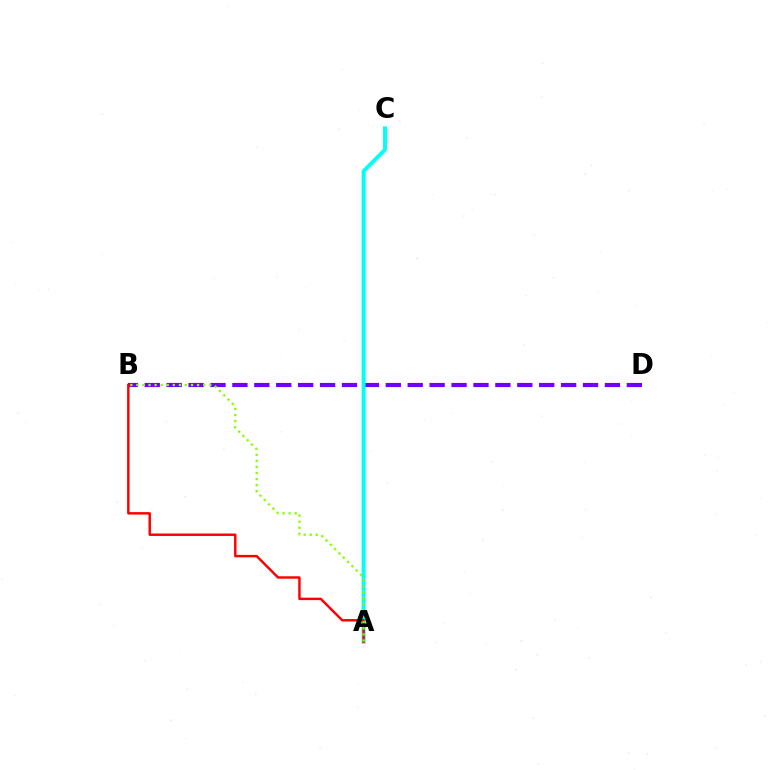{('B', 'D'): [{'color': '#7200ff', 'line_style': 'dashed', 'thickness': 2.98}], ('A', 'C'): [{'color': '#00fff6', 'line_style': 'solid', 'thickness': 2.84}], ('A', 'B'): [{'color': '#ff0000', 'line_style': 'solid', 'thickness': 1.76}, {'color': '#84ff00', 'line_style': 'dotted', 'thickness': 1.65}]}